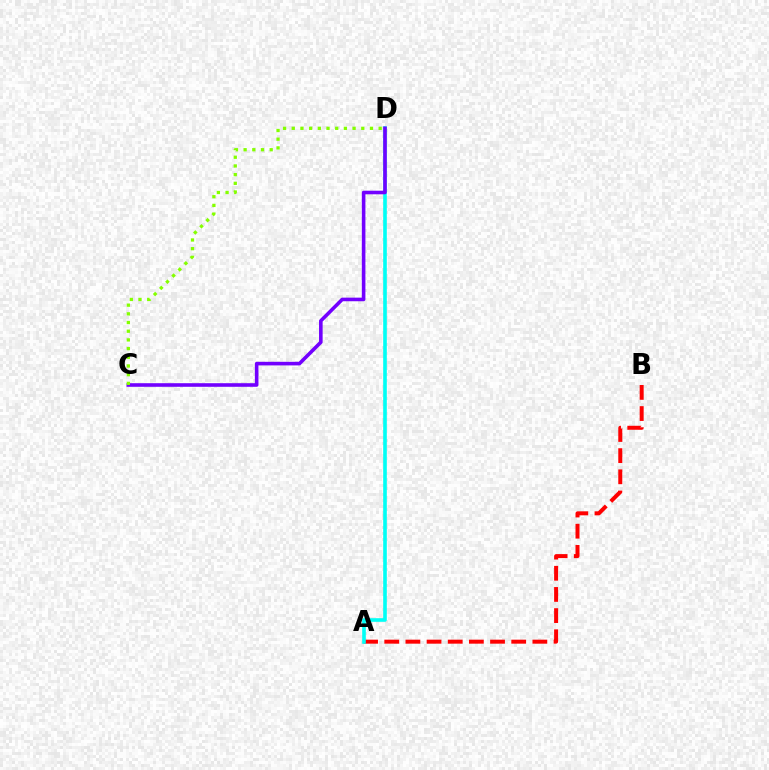{('A', 'B'): [{'color': '#ff0000', 'line_style': 'dashed', 'thickness': 2.87}], ('A', 'D'): [{'color': '#00fff6', 'line_style': 'solid', 'thickness': 2.61}], ('C', 'D'): [{'color': '#7200ff', 'line_style': 'solid', 'thickness': 2.59}, {'color': '#84ff00', 'line_style': 'dotted', 'thickness': 2.36}]}